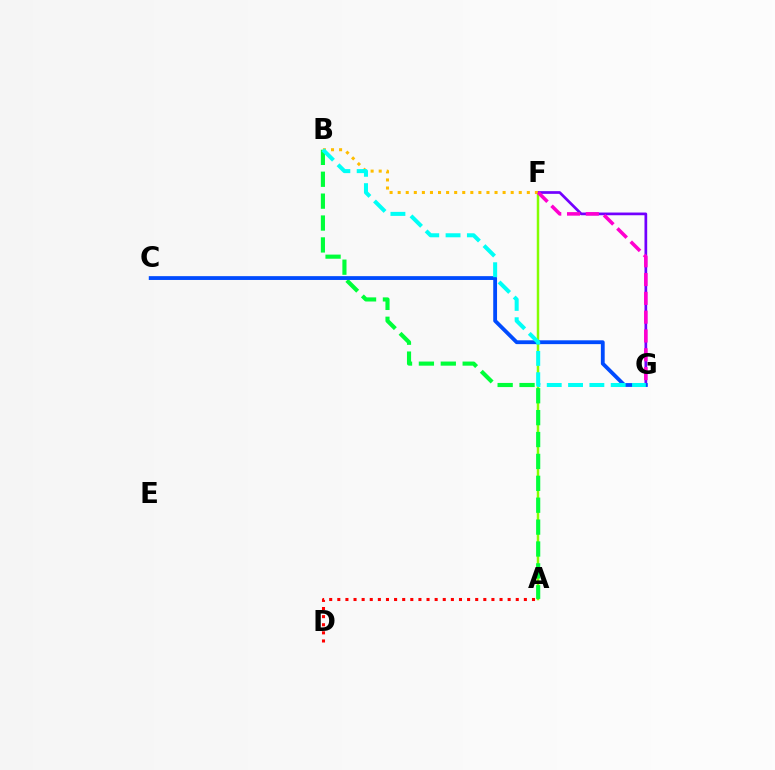{('A', 'F'): [{'color': '#84ff00', 'line_style': 'solid', 'thickness': 1.79}], ('A', 'B'): [{'color': '#00ff39', 'line_style': 'dashed', 'thickness': 2.97}], ('F', 'G'): [{'color': '#7200ff', 'line_style': 'solid', 'thickness': 1.95}, {'color': '#ff00cf', 'line_style': 'dashed', 'thickness': 2.55}], ('B', 'F'): [{'color': '#ffbd00', 'line_style': 'dotted', 'thickness': 2.19}], ('C', 'G'): [{'color': '#004bff', 'line_style': 'solid', 'thickness': 2.75}], ('A', 'D'): [{'color': '#ff0000', 'line_style': 'dotted', 'thickness': 2.2}], ('B', 'G'): [{'color': '#00fff6', 'line_style': 'dashed', 'thickness': 2.9}]}